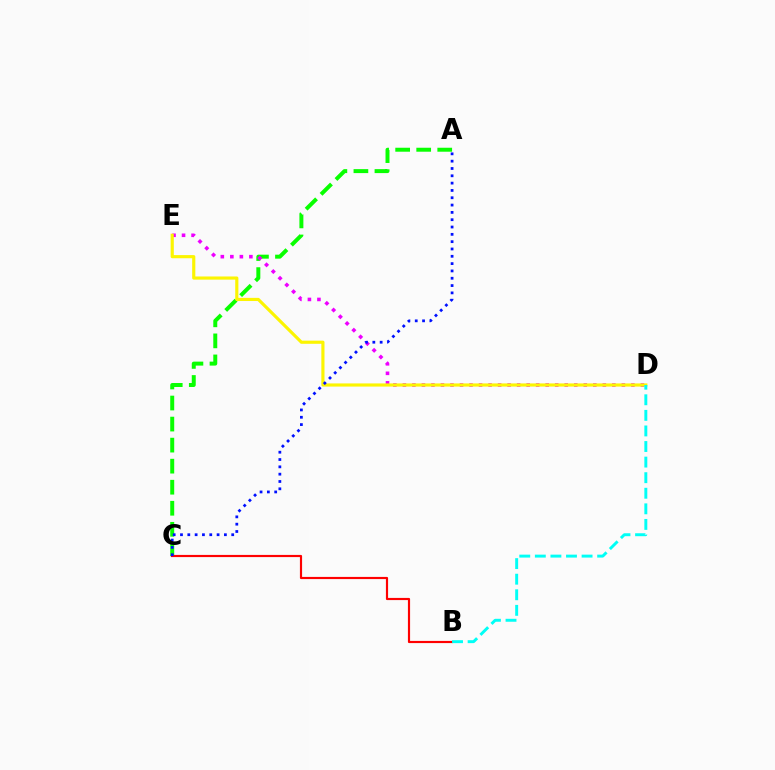{('A', 'C'): [{'color': '#08ff00', 'line_style': 'dashed', 'thickness': 2.86}, {'color': '#0010ff', 'line_style': 'dotted', 'thickness': 1.99}], ('B', 'C'): [{'color': '#ff0000', 'line_style': 'solid', 'thickness': 1.56}], ('D', 'E'): [{'color': '#ee00ff', 'line_style': 'dotted', 'thickness': 2.59}, {'color': '#fcf500', 'line_style': 'solid', 'thickness': 2.27}], ('B', 'D'): [{'color': '#00fff6', 'line_style': 'dashed', 'thickness': 2.12}]}